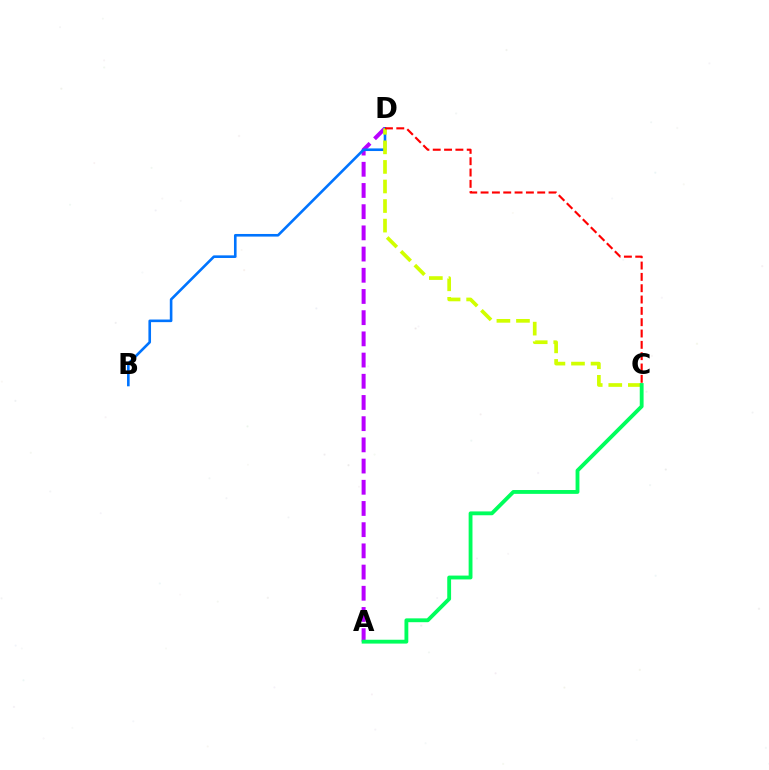{('A', 'D'): [{'color': '#b900ff', 'line_style': 'dashed', 'thickness': 2.88}], ('B', 'D'): [{'color': '#0074ff', 'line_style': 'solid', 'thickness': 1.88}], ('C', 'D'): [{'color': '#d1ff00', 'line_style': 'dashed', 'thickness': 2.66}, {'color': '#ff0000', 'line_style': 'dashed', 'thickness': 1.54}], ('A', 'C'): [{'color': '#00ff5c', 'line_style': 'solid', 'thickness': 2.77}]}